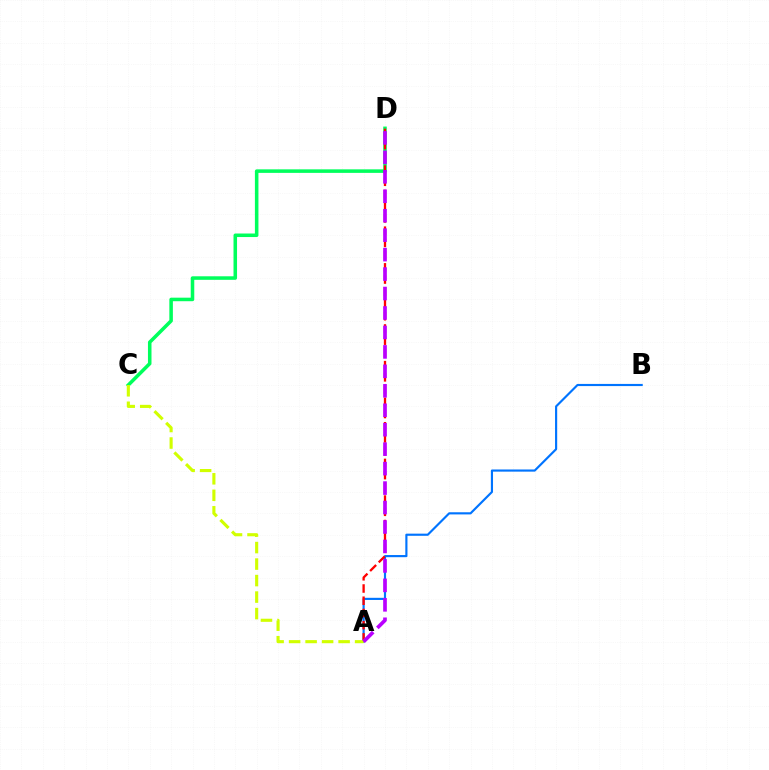{('A', 'B'): [{'color': '#0074ff', 'line_style': 'solid', 'thickness': 1.55}], ('C', 'D'): [{'color': '#00ff5c', 'line_style': 'solid', 'thickness': 2.55}], ('A', 'D'): [{'color': '#ff0000', 'line_style': 'dashed', 'thickness': 1.66}, {'color': '#b900ff', 'line_style': 'dashed', 'thickness': 2.64}], ('A', 'C'): [{'color': '#d1ff00', 'line_style': 'dashed', 'thickness': 2.24}]}